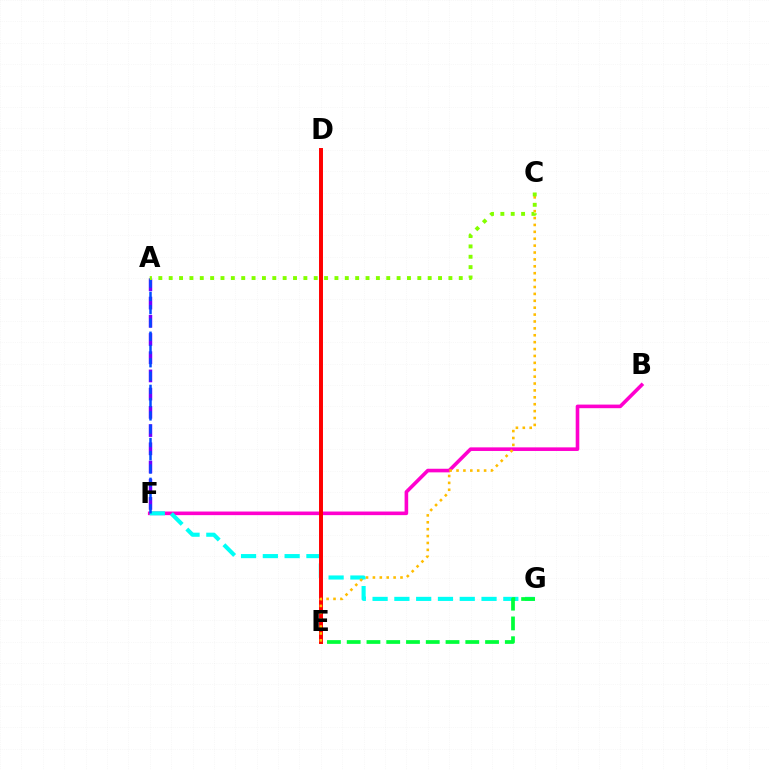{('A', 'F'): [{'color': '#7200ff', 'line_style': 'dashed', 'thickness': 2.47}, {'color': '#004bff', 'line_style': 'dashed', 'thickness': 1.8}], ('B', 'F'): [{'color': '#ff00cf', 'line_style': 'solid', 'thickness': 2.6}], ('F', 'G'): [{'color': '#00fff6', 'line_style': 'dashed', 'thickness': 2.96}], ('D', 'E'): [{'color': '#ff0000', 'line_style': 'solid', 'thickness': 2.84}], ('E', 'G'): [{'color': '#00ff39', 'line_style': 'dashed', 'thickness': 2.69}], ('C', 'E'): [{'color': '#ffbd00', 'line_style': 'dotted', 'thickness': 1.87}], ('A', 'C'): [{'color': '#84ff00', 'line_style': 'dotted', 'thickness': 2.81}]}